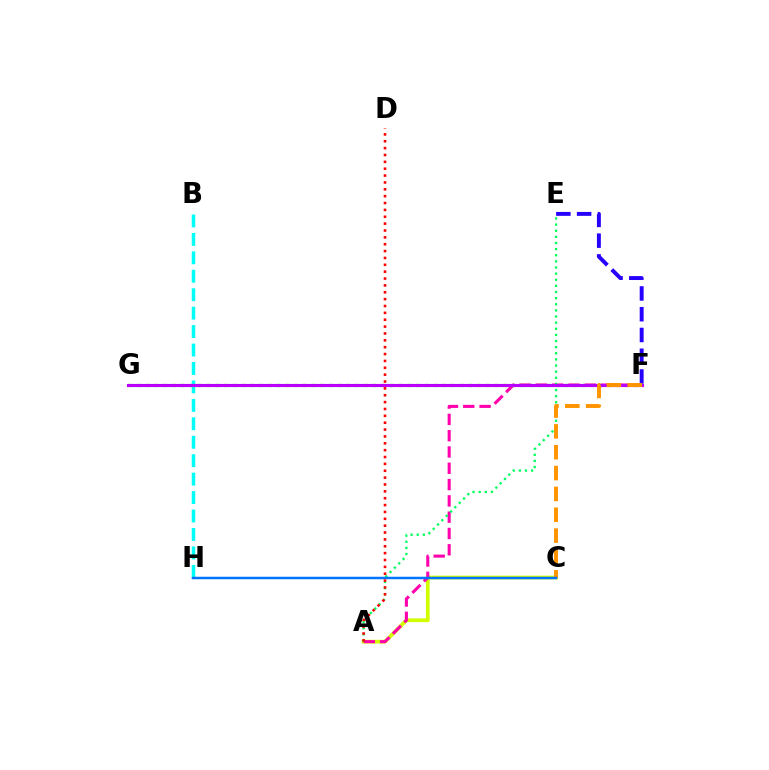{('E', 'F'): [{'color': '#2500ff', 'line_style': 'dashed', 'thickness': 2.82}], ('A', 'C'): [{'color': '#d1ff00', 'line_style': 'solid', 'thickness': 2.7}], ('B', 'H'): [{'color': '#00fff6', 'line_style': 'dashed', 'thickness': 2.51}], ('A', 'F'): [{'color': '#ff00ac', 'line_style': 'dashed', 'thickness': 2.21}], ('F', 'G'): [{'color': '#3dff00', 'line_style': 'dotted', 'thickness': 2.37}, {'color': '#b900ff', 'line_style': 'solid', 'thickness': 2.25}], ('A', 'E'): [{'color': '#00ff5c', 'line_style': 'dotted', 'thickness': 1.67}], ('C', 'F'): [{'color': '#ff9400', 'line_style': 'dashed', 'thickness': 2.83}], ('C', 'H'): [{'color': '#0074ff', 'line_style': 'solid', 'thickness': 1.8}], ('A', 'D'): [{'color': '#ff0000', 'line_style': 'dotted', 'thickness': 1.87}]}